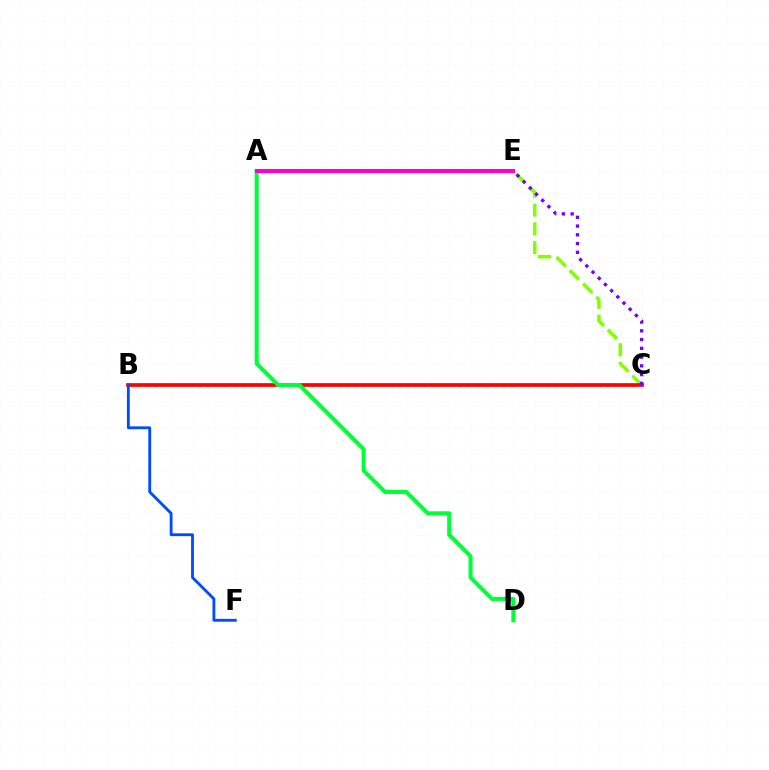{('B', 'C'): [{'color': '#ffbd00', 'line_style': 'dotted', 'thickness': 2.36}, {'color': '#ff0000', 'line_style': 'solid', 'thickness': 2.66}], ('C', 'E'): [{'color': '#84ff00', 'line_style': 'dashed', 'thickness': 2.55}, {'color': '#7200ff', 'line_style': 'dotted', 'thickness': 2.38}], ('A', 'D'): [{'color': '#00ff39', 'line_style': 'solid', 'thickness': 2.9}], ('B', 'F'): [{'color': '#004bff', 'line_style': 'solid', 'thickness': 2.05}], ('A', 'E'): [{'color': '#00fff6', 'line_style': 'solid', 'thickness': 2.44}, {'color': '#ff00cf', 'line_style': 'solid', 'thickness': 2.94}]}